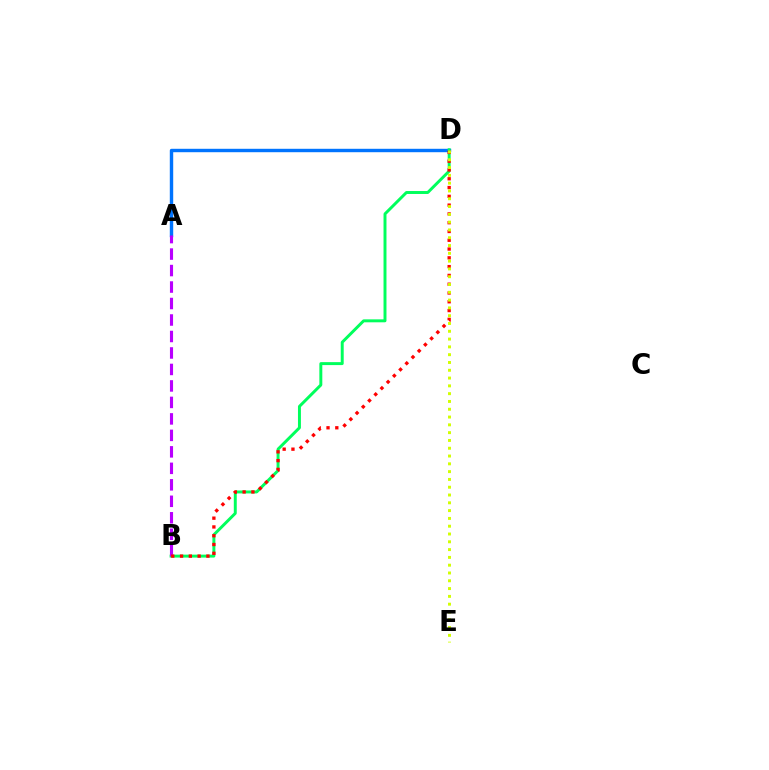{('A', 'D'): [{'color': '#0074ff', 'line_style': 'solid', 'thickness': 2.46}], ('B', 'D'): [{'color': '#00ff5c', 'line_style': 'solid', 'thickness': 2.13}, {'color': '#ff0000', 'line_style': 'dotted', 'thickness': 2.39}], ('A', 'B'): [{'color': '#b900ff', 'line_style': 'dashed', 'thickness': 2.24}], ('D', 'E'): [{'color': '#d1ff00', 'line_style': 'dotted', 'thickness': 2.12}]}